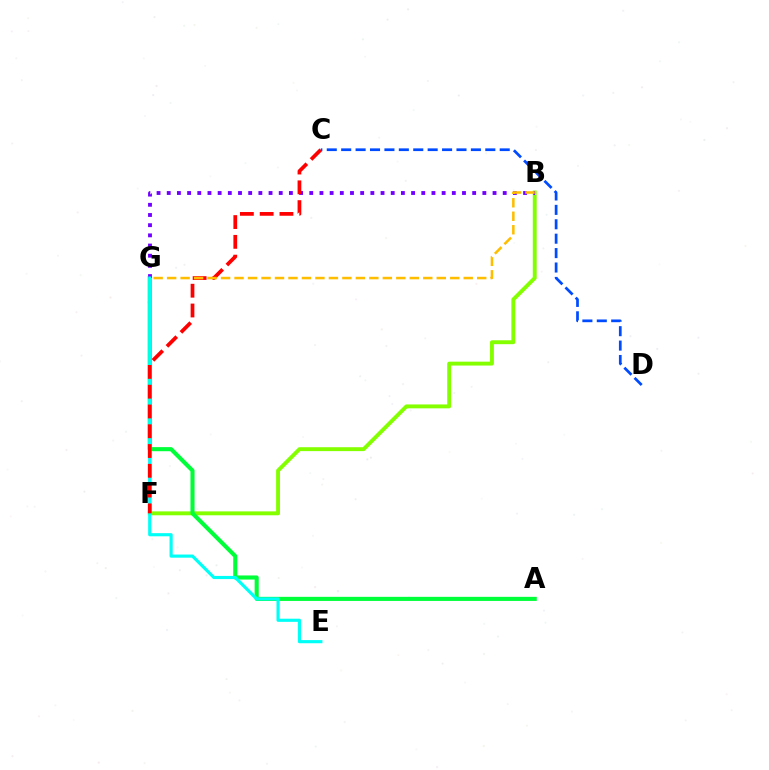{('F', 'G'): [{'color': '#ff00cf', 'line_style': 'solid', 'thickness': 1.8}], ('B', 'F'): [{'color': '#84ff00', 'line_style': 'solid', 'thickness': 2.81}], ('A', 'G'): [{'color': '#00ff39', 'line_style': 'solid', 'thickness': 2.95}], ('B', 'G'): [{'color': '#7200ff', 'line_style': 'dotted', 'thickness': 2.77}, {'color': '#ffbd00', 'line_style': 'dashed', 'thickness': 1.83}], ('E', 'G'): [{'color': '#00fff6', 'line_style': 'solid', 'thickness': 2.27}], ('C', 'F'): [{'color': '#ff0000', 'line_style': 'dashed', 'thickness': 2.69}], ('C', 'D'): [{'color': '#004bff', 'line_style': 'dashed', 'thickness': 1.96}]}